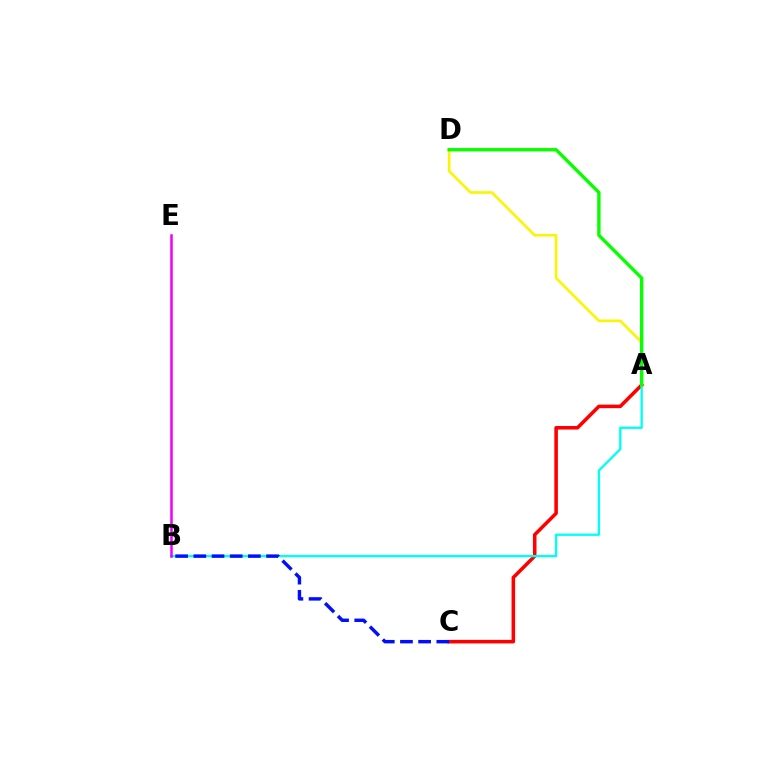{('A', 'C'): [{'color': '#ff0000', 'line_style': 'solid', 'thickness': 2.56}], ('A', 'B'): [{'color': '#00fff6', 'line_style': 'solid', 'thickness': 1.67}], ('A', 'D'): [{'color': '#fcf500', 'line_style': 'solid', 'thickness': 1.88}, {'color': '#08ff00', 'line_style': 'solid', 'thickness': 2.43}], ('B', 'E'): [{'color': '#ee00ff', 'line_style': 'solid', 'thickness': 1.81}], ('B', 'C'): [{'color': '#0010ff', 'line_style': 'dashed', 'thickness': 2.47}]}